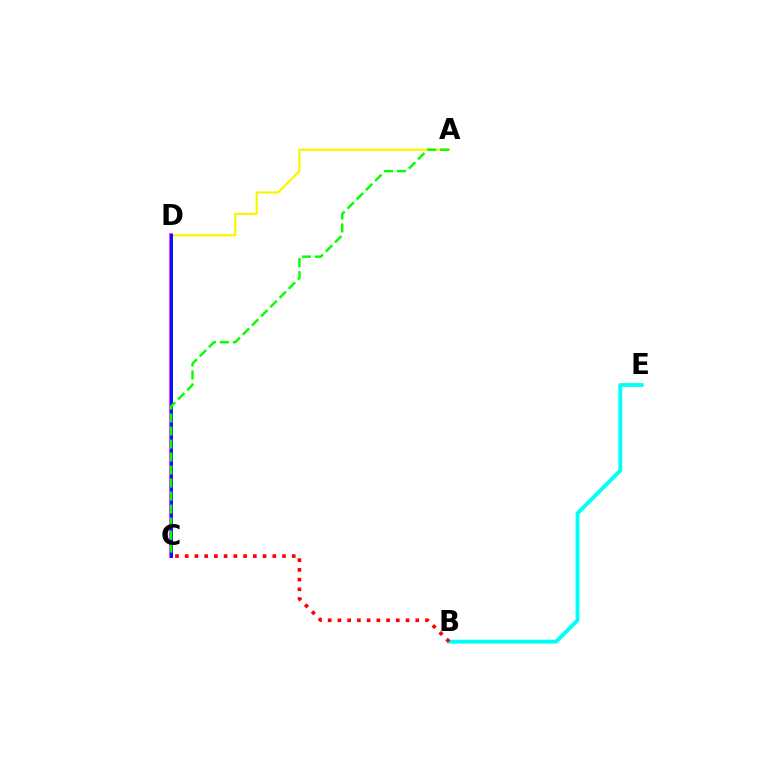{('A', 'D'): [{'color': '#fcf500', 'line_style': 'solid', 'thickness': 1.59}], ('C', 'D'): [{'color': '#ee00ff', 'line_style': 'solid', 'thickness': 2.57}, {'color': '#0010ff', 'line_style': 'solid', 'thickness': 2.05}], ('A', 'C'): [{'color': '#08ff00', 'line_style': 'dashed', 'thickness': 1.77}], ('B', 'E'): [{'color': '#00fff6', 'line_style': 'solid', 'thickness': 2.78}], ('B', 'C'): [{'color': '#ff0000', 'line_style': 'dotted', 'thickness': 2.64}]}